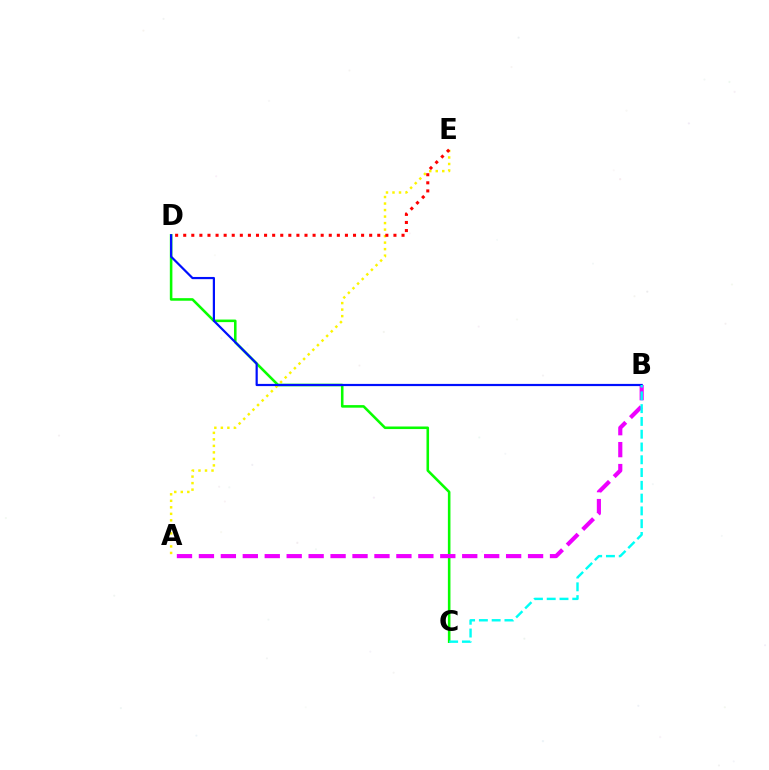{('A', 'E'): [{'color': '#fcf500', 'line_style': 'dotted', 'thickness': 1.77}], ('C', 'D'): [{'color': '#08ff00', 'line_style': 'solid', 'thickness': 1.85}], ('D', 'E'): [{'color': '#ff0000', 'line_style': 'dotted', 'thickness': 2.2}], ('A', 'B'): [{'color': '#ee00ff', 'line_style': 'dashed', 'thickness': 2.98}], ('B', 'D'): [{'color': '#0010ff', 'line_style': 'solid', 'thickness': 1.59}], ('B', 'C'): [{'color': '#00fff6', 'line_style': 'dashed', 'thickness': 1.74}]}